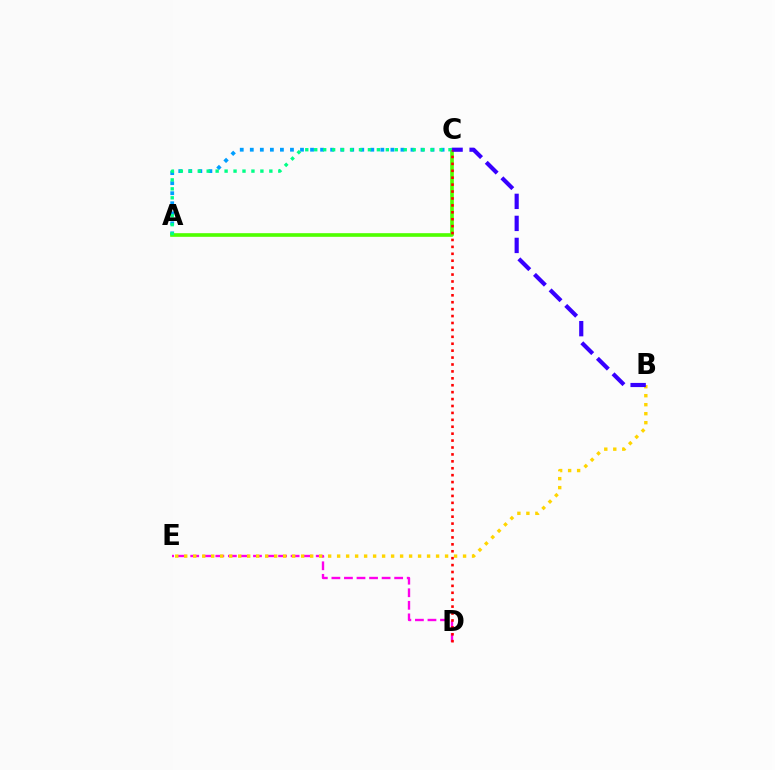{('D', 'E'): [{'color': '#ff00ed', 'line_style': 'dashed', 'thickness': 1.71}], ('A', 'C'): [{'color': '#009eff', 'line_style': 'dotted', 'thickness': 2.73}, {'color': '#4fff00', 'line_style': 'solid', 'thickness': 2.62}, {'color': '#00ff86', 'line_style': 'dotted', 'thickness': 2.43}], ('B', 'E'): [{'color': '#ffd500', 'line_style': 'dotted', 'thickness': 2.44}], ('B', 'C'): [{'color': '#3700ff', 'line_style': 'dashed', 'thickness': 2.99}], ('C', 'D'): [{'color': '#ff0000', 'line_style': 'dotted', 'thickness': 1.88}]}